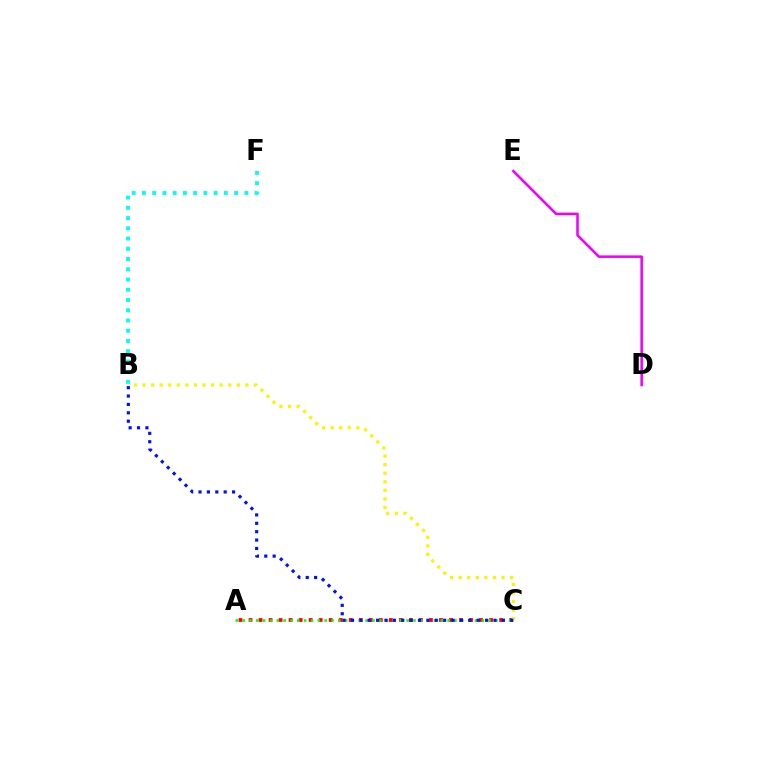{('B', 'F'): [{'color': '#00fff6', 'line_style': 'dotted', 'thickness': 2.78}], ('A', 'C'): [{'color': '#ff0000', 'line_style': 'dotted', 'thickness': 2.72}, {'color': '#08ff00', 'line_style': 'dotted', 'thickness': 1.86}], ('D', 'E'): [{'color': '#ee00ff', 'line_style': 'solid', 'thickness': 1.82}], ('B', 'C'): [{'color': '#fcf500', 'line_style': 'dotted', 'thickness': 2.33}, {'color': '#0010ff', 'line_style': 'dotted', 'thickness': 2.28}]}